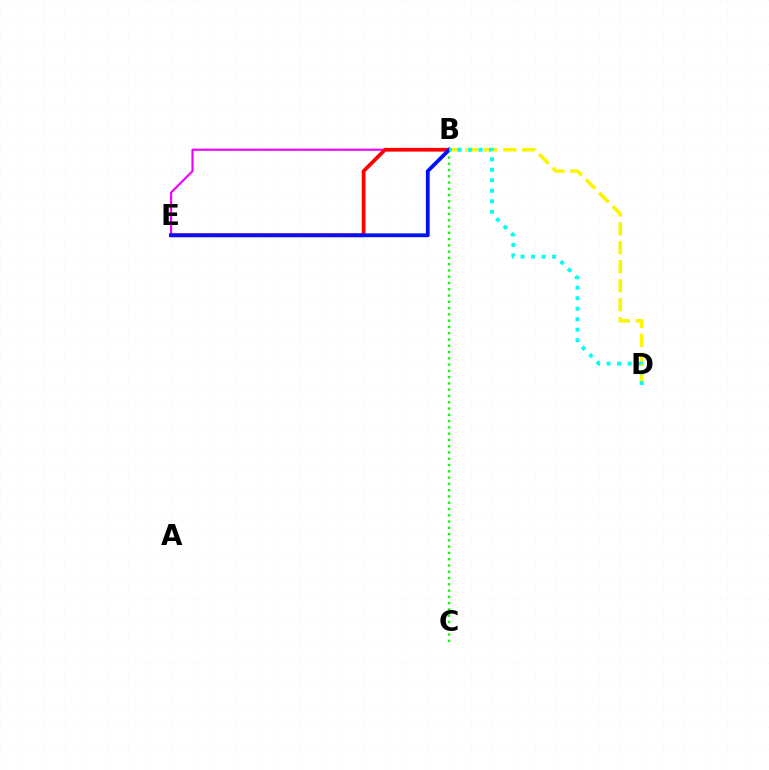{('B', 'E'): [{'color': '#ee00ff', 'line_style': 'solid', 'thickness': 1.54}, {'color': '#ff0000', 'line_style': 'solid', 'thickness': 2.69}, {'color': '#0010ff', 'line_style': 'solid', 'thickness': 2.73}], ('B', 'D'): [{'color': '#fcf500', 'line_style': 'dashed', 'thickness': 2.58}, {'color': '#00fff6', 'line_style': 'dotted', 'thickness': 2.85}], ('B', 'C'): [{'color': '#08ff00', 'line_style': 'dotted', 'thickness': 1.71}]}